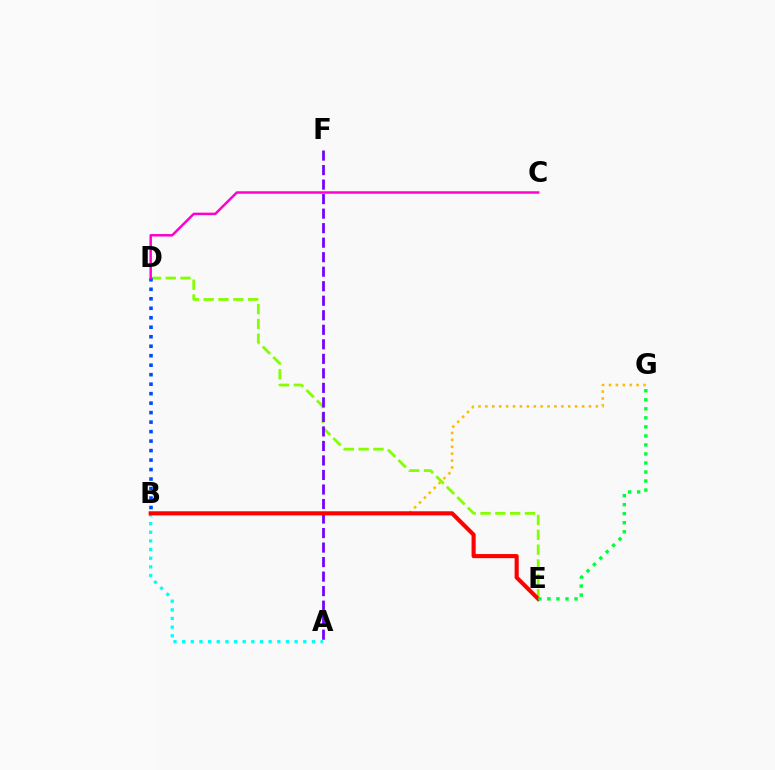{('B', 'G'): [{'color': '#ffbd00', 'line_style': 'dotted', 'thickness': 1.88}], ('D', 'E'): [{'color': '#84ff00', 'line_style': 'dashed', 'thickness': 2.02}], ('A', 'B'): [{'color': '#00fff6', 'line_style': 'dotted', 'thickness': 2.35}], ('A', 'F'): [{'color': '#7200ff', 'line_style': 'dashed', 'thickness': 1.97}], ('B', 'E'): [{'color': '#ff0000', 'line_style': 'solid', 'thickness': 2.96}], ('E', 'G'): [{'color': '#00ff39', 'line_style': 'dotted', 'thickness': 2.45}], ('B', 'D'): [{'color': '#004bff', 'line_style': 'dotted', 'thickness': 2.58}], ('C', 'D'): [{'color': '#ff00cf', 'line_style': 'solid', 'thickness': 1.79}]}